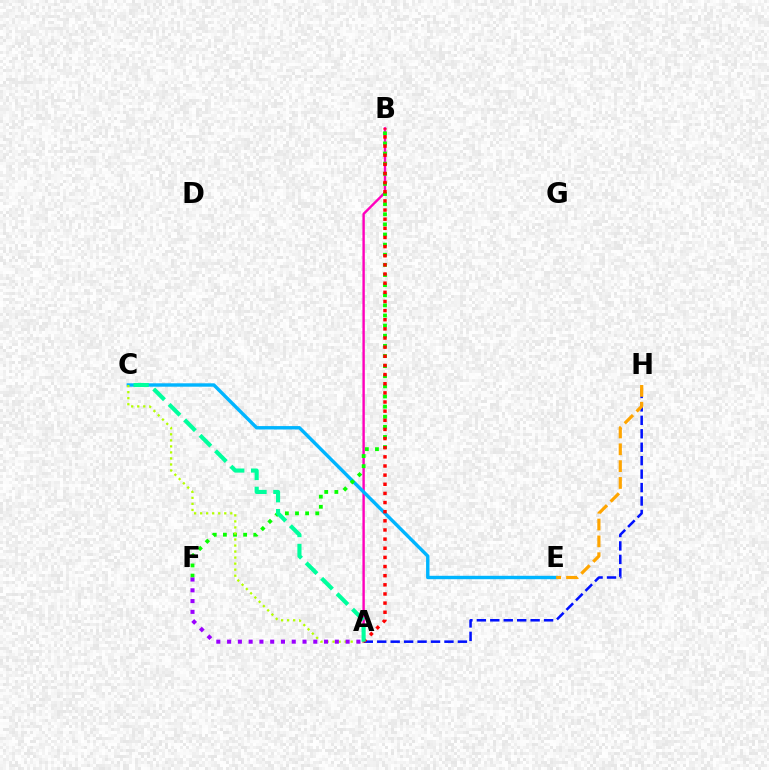{('A', 'B'): [{'color': '#ff00bd', 'line_style': 'solid', 'thickness': 1.73}, {'color': '#ff0000', 'line_style': 'dotted', 'thickness': 2.48}], ('A', 'H'): [{'color': '#0010ff', 'line_style': 'dashed', 'thickness': 1.83}], ('C', 'E'): [{'color': '#00b5ff', 'line_style': 'solid', 'thickness': 2.45}], ('B', 'F'): [{'color': '#08ff00', 'line_style': 'dotted', 'thickness': 2.75}], ('A', 'C'): [{'color': '#b3ff00', 'line_style': 'dotted', 'thickness': 1.64}, {'color': '#00ff9d', 'line_style': 'dashed', 'thickness': 2.97}], ('E', 'H'): [{'color': '#ffa500', 'line_style': 'dashed', 'thickness': 2.29}], ('A', 'F'): [{'color': '#9b00ff', 'line_style': 'dotted', 'thickness': 2.93}]}